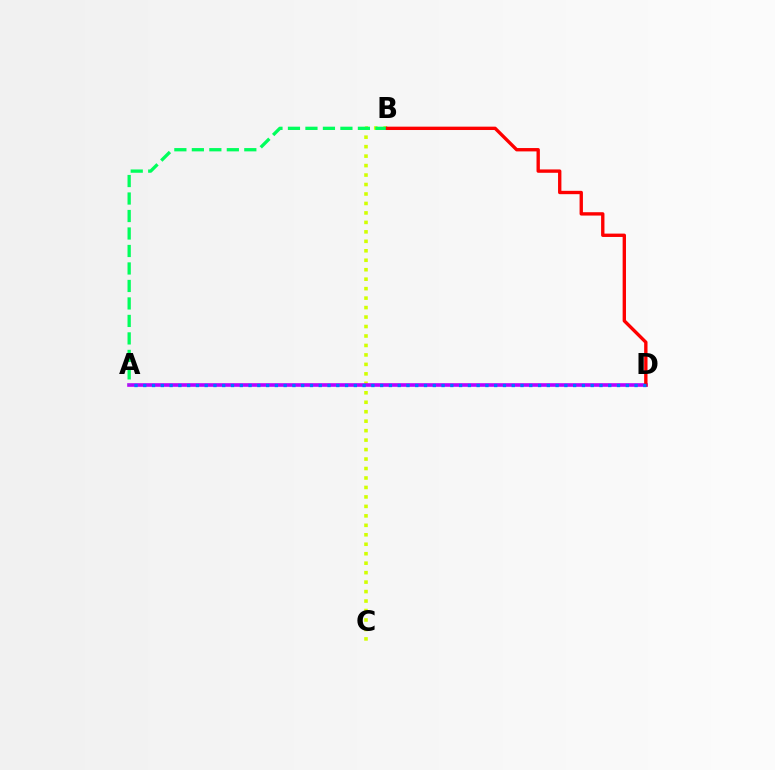{('B', 'C'): [{'color': '#d1ff00', 'line_style': 'dotted', 'thickness': 2.57}], ('A', 'D'): [{'color': '#b900ff', 'line_style': 'solid', 'thickness': 2.6}, {'color': '#0074ff', 'line_style': 'dotted', 'thickness': 2.38}], ('A', 'B'): [{'color': '#00ff5c', 'line_style': 'dashed', 'thickness': 2.38}], ('B', 'D'): [{'color': '#ff0000', 'line_style': 'solid', 'thickness': 2.42}]}